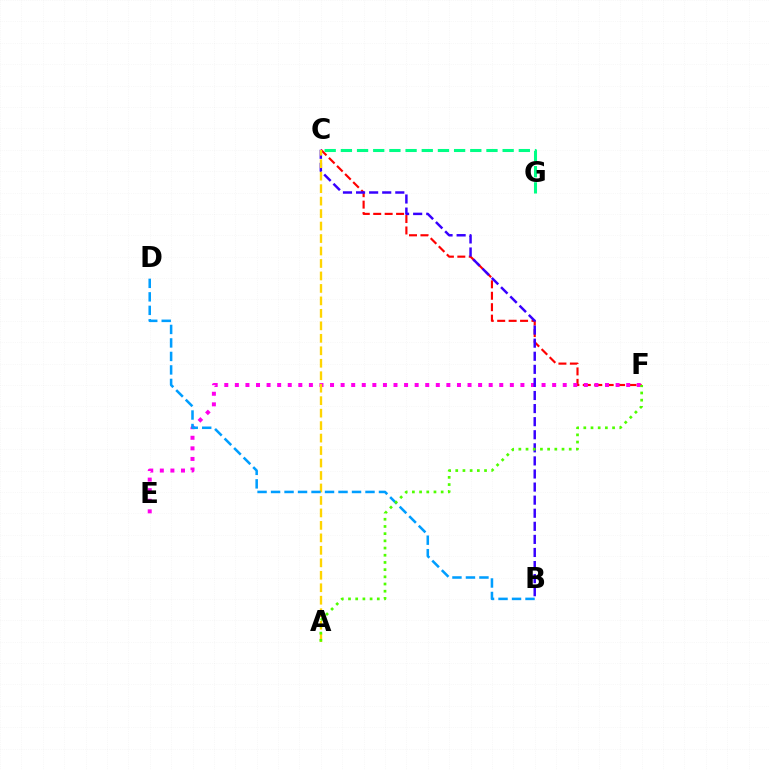{('C', 'F'): [{'color': '#ff0000', 'line_style': 'dashed', 'thickness': 1.55}], ('C', 'G'): [{'color': '#00ff86', 'line_style': 'dashed', 'thickness': 2.2}], ('E', 'F'): [{'color': '#ff00ed', 'line_style': 'dotted', 'thickness': 2.87}], ('B', 'C'): [{'color': '#3700ff', 'line_style': 'dashed', 'thickness': 1.78}], ('A', 'C'): [{'color': '#ffd500', 'line_style': 'dashed', 'thickness': 1.69}], ('B', 'D'): [{'color': '#009eff', 'line_style': 'dashed', 'thickness': 1.83}], ('A', 'F'): [{'color': '#4fff00', 'line_style': 'dotted', 'thickness': 1.95}]}